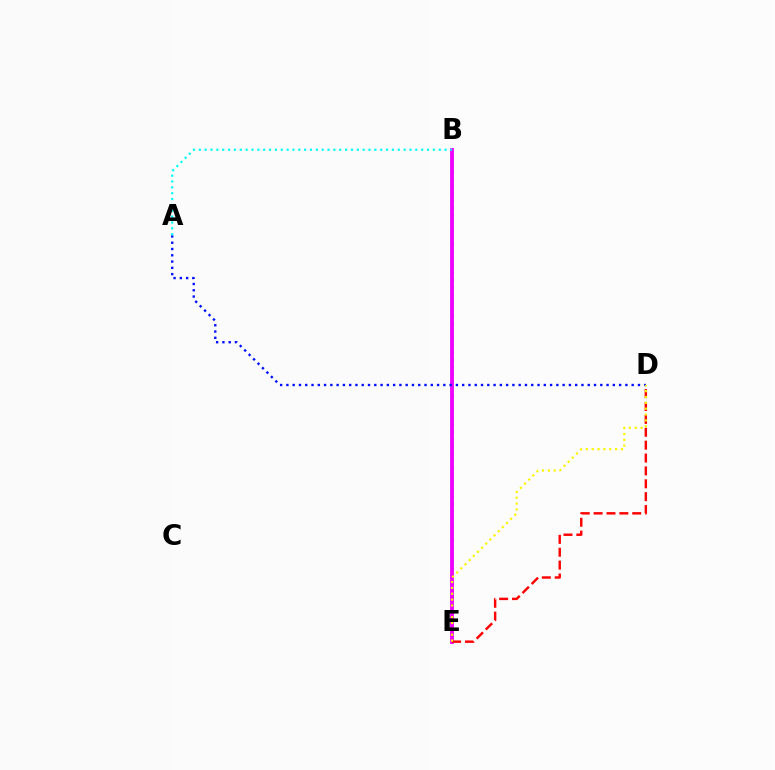{('B', 'E'): [{'color': '#08ff00', 'line_style': 'dotted', 'thickness': 1.96}, {'color': '#ee00ff', 'line_style': 'solid', 'thickness': 2.75}], ('D', 'E'): [{'color': '#ff0000', 'line_style': 'dashed', 'thickness': 1.75}, {'color': '#fcf500', 'line_style': 'dotted', 'thickness': 1.59}], ('A', 'D'): [{'color': '#0010ff', 'line_style': 'dotted', 'thickness': 1.71}], ('A', 'B'): [{'color': '#00fff6', 'line_style': 'dotted', 'thickness': 1.59}]}